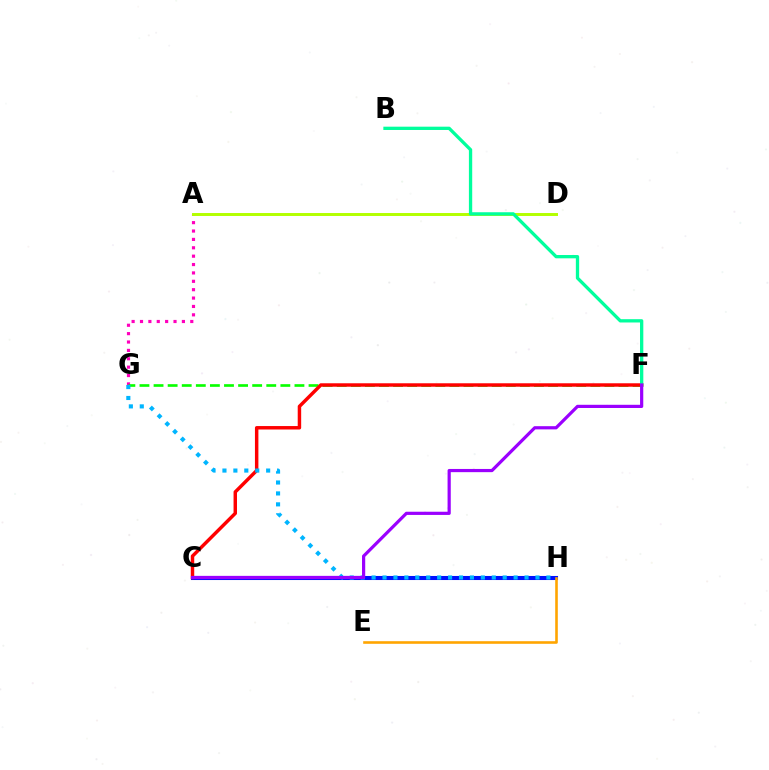{('A', 'G'): [{'color': '#ff00bd', 'line_style': 'dotted', 'thickness': 2.28}], ('F', 'G'): [{'color': '#08ff00', 'line_style': 'dashed', 'thickness': 1.91}], ('A', 'D'): [{'color': '#b3ff00', 'line_style': 'solid', 'thickness': 2.12}], ('C', 'H'): [{'color': '#0010ff', 'line_style': 'solid', 'thickness': 2.93}], ('E', 'H'): [{'color': '#ffa500', 'line_style': 'solid', 'thickness': 1.87}], ('C', 'F'): [{'color': '#ff0000', 'line_style': 'solid', 'thickness': 2.49}, {'color': '#9b00ff', 'line_style': 'solid', 'thickness': 2.3}], ('B', 'F'): [{'color': '#00ff9d', 'line_style': 'solid', 'thickness': 2.38}], ('G', 'H'): [{'color': '#00b5ff', 'line_style': 'dotted', 'thickness': 2.97}]}